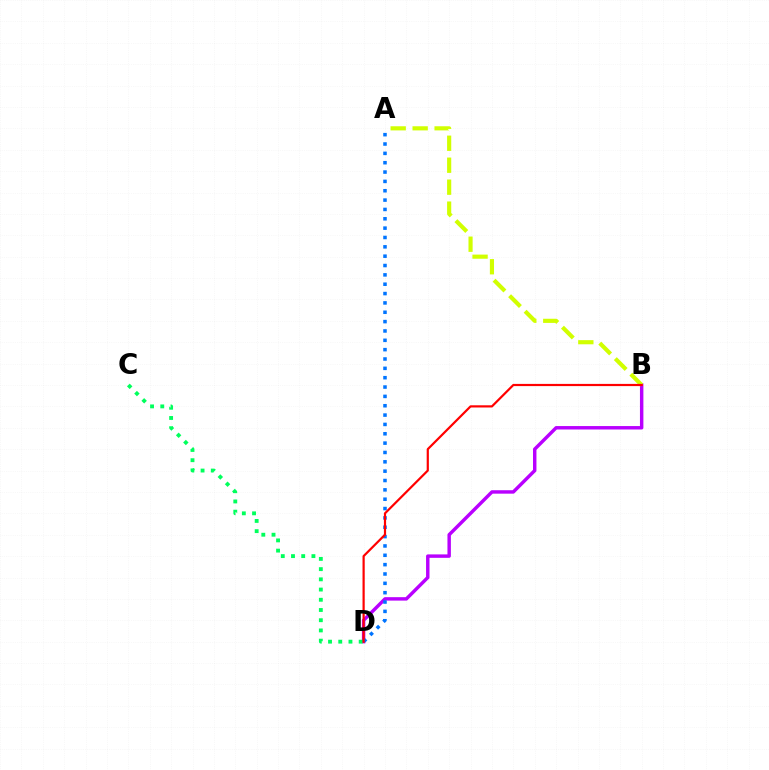{('B', 'D'): [{'color': '#b900ff', 'line_style': 'solid', 'thickness': 2.47}, {'color': '#ff0000', 'line_style': 'solid', 'thickness': 1.58}], ('A', 'D'): [{'color': '#0074ff', 'line_style': 'dotted', 'thickness': 2.54}], ('A', 'B'): [{'color': '#d1ff00', 'line_style': 'dashed', 'thickness': 2.98}], ('C', 'D'): [{'color': '#00ff5c', 'line_style': 'dotted', 'thickness': 2.78}]}